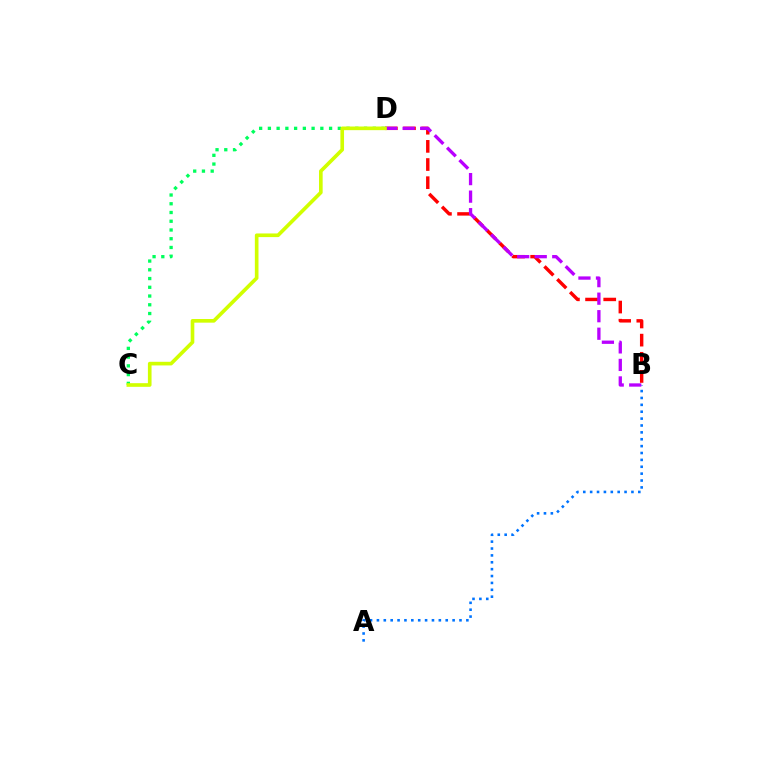{('A', 'B'): [{'color': '#0074ff', 'line_style': 'dotted', 'thickness': 1.87}], ('C', 'D'): [{'color': '#00ff5c', 'line_style': 'dotted', 'thickness': 2.38}, {'color': '#d1ff00', 'line_style': 'solid', 'thickness': 2.62}], ('B', 'D'): [{'color': '#ff0000', 'line_style': 'dashed', 'thickness': 2.47}, {'color': '#b900ff', 'line_style': 'dashed', 'thickness': 2.38}]}